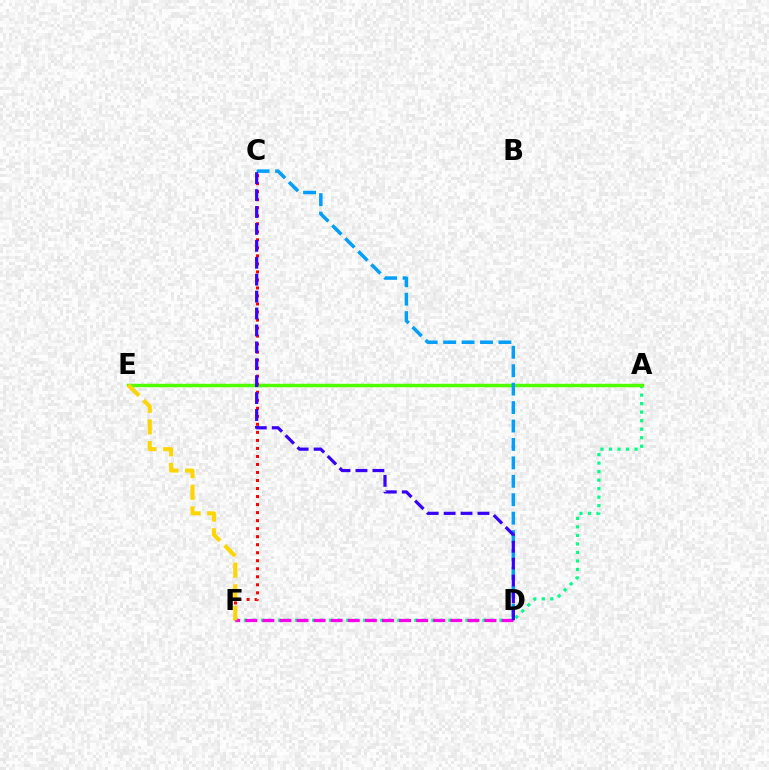{('A', 'F'): [{'color': '#00ff86', 'line_style': 'dotted', 'thickness': 2.31}], ('A', 'E'): [{'color': '#4fff00', 'line_style': 'solid', 'thickness': 2.48}], ('C', 'F'): [{'color': '#ff0000', 'line_style': 'dotted', 'thickness': 2.18}], ('C', 'D'): [{'color': '#009eff', 'line_style': 'dashed', 'thickness': 2.5}, {'color': '#3700ff', 'line_style': 'dashed', 'thickness': 2.3}], ('D', 'F'): [{'color': '#ff00ed', 'line_style': 'dashed', 'thickness': 2.32}], ('E', 'F'): [{'color': '#ffd500', 'line_style': 'dashed', 'thickness': 2.94}]}